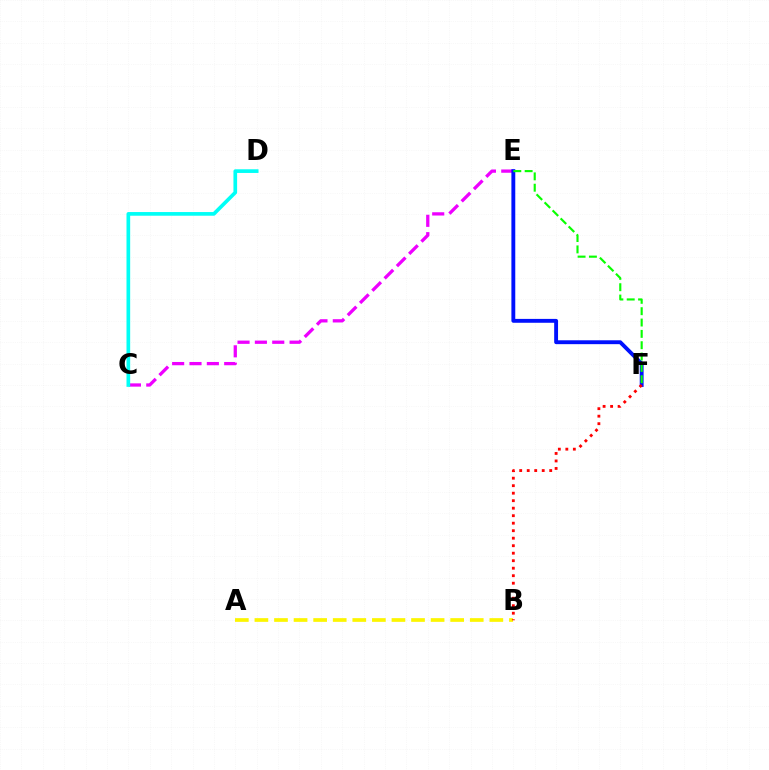{('C', 'E'): [{'color': '#ee00ff', 'line_style': 'dashed', 'thickness': 2.36}], ('A', 'B'): [{'color': '#fcf500', 'line_style': 'dashed', 'thickness': 2.66}], ('E', 'F'): [{'color': '#0010ff', 'line_style': 'solid', 'thickness': 2.79}, {'color': '#08ff00', 'line_style': 'dashed', 'thickness': 1.54}], ('B', 'F'): [{'color': '#ff0000', 'line_style': 'dotted', 'thickness': 2.04}], ('C', 'D'): [{'color': '#00fff6', 'line_style': 'solid', 'thickness': 2.65}]}